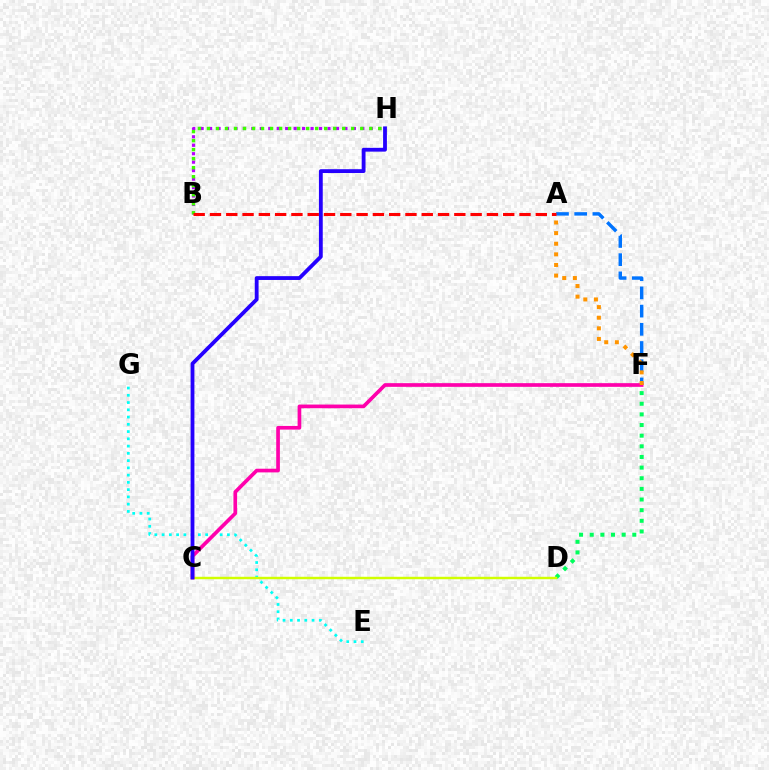{('D', 'F'): [{'color': '#00ff5c', 'line_style': 'dotted', 'thickness': 2.89}], ('B', 'H'): [{'color': '#b900ff', 'line_style': 'dotted', 'thickness': 2.3}, {'color': '#3dff00', 'line_style': 'dotted', 'thickness': 2.45}], ('A', 'F'): [{'color': '#0074ff', 'line_style': 'dashed', 'thickness': 2.47}, {'color': '#ff9400', 'line_style': 'dotted', 'thickness': 2.88}], ('E', 'G'): [{'color': '#00fff6', 'line_style': 'dotted', 'thickness': 1.97}], ('C', 'D'): [{'color': '#d1ff00', 'line_style': 'solid', 'thickness': 1.76}], ('A', 'B'): [{'color': '#ff0000', 'line_style': 'dashed', 'thickness': 2.21}], ('C', 'F'): [{'color': '#ff00ac', 'line_style': 'solid', 'thickness': 2.65}], ('C', 'H'): [{'color': '#2500ff', 'line_style': 'solid', 'thickness': 2.75}]}